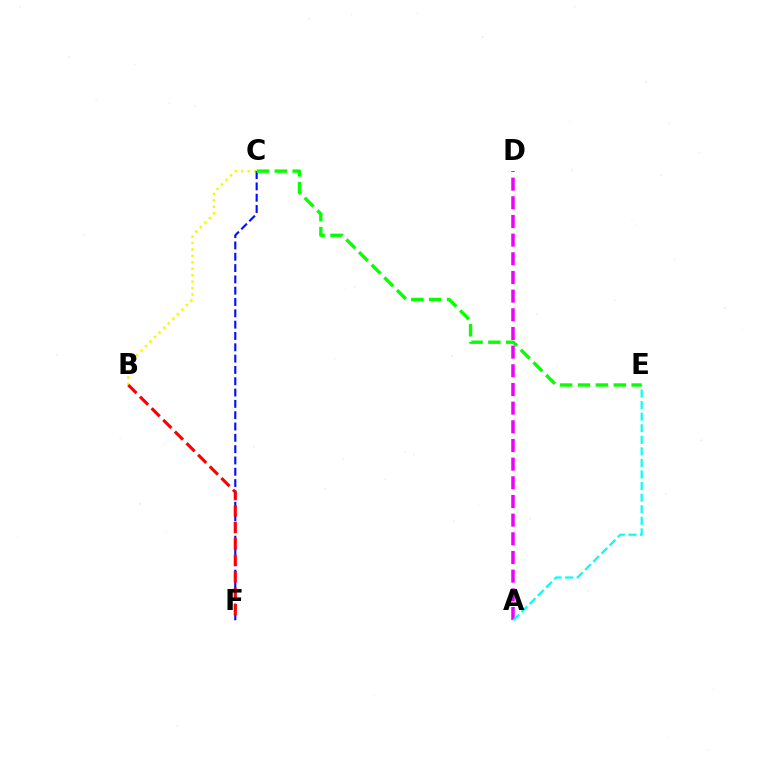{('A', 'D'): [{'color': '#ee00ff', 'line_style': 'dashed', 'thickness': 2.54}], ('A', 'E'): [{'color': '#00fff6', 'line_style': 'dashed', 'thickness': 1.57}], ('B', 'C'): [{'color': '#fcf500', 'line_style': 'dotted', 'thickness': 1.75}], ('C', 'F'): [{'color': '#0010ff', 'line_style': 'dashed', 'thickness': 1.54}], ('C', 'E'): [{'color': '#08ff00', 'line_style': 'dashed', 'thickness': 2.43}], ('B', 'F'): [{'color': '#ff0000', 'line_style': 'dashed', 'thickness': 2.24}]}